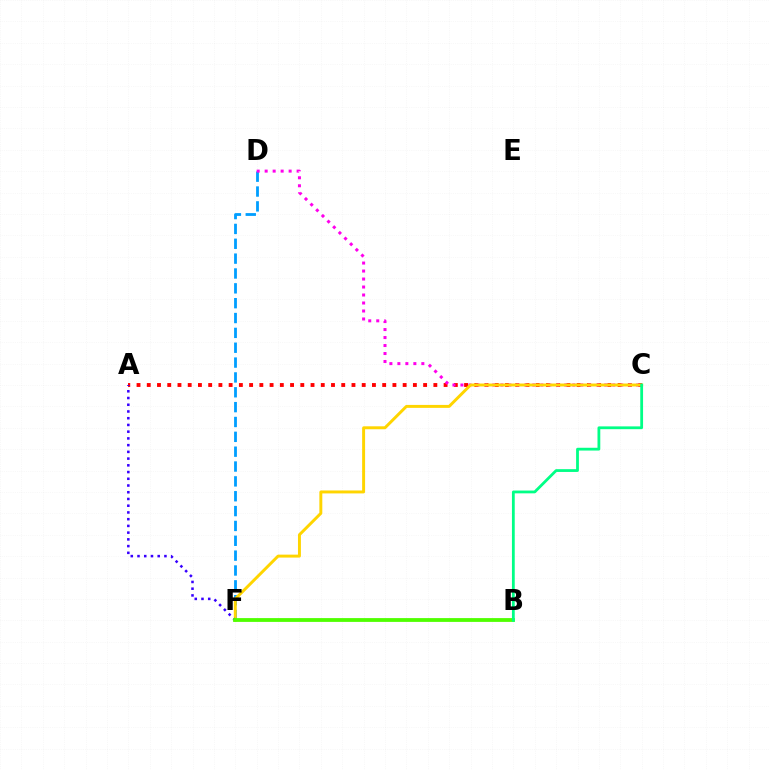{('A', 'C'): [{'color': '#ff0000', 'line_style': 'dotted', 'thickness': 2.78}], ('D', 'F'): [{'color': '#009eff', 'line_style': 'dashed', 'thickness': 2.02}], ('C', 'D'): [{'color': '#ff00ed', 'line_style': 'dotted', 'thickness': 2.17}], ('C', 'F'): [{'color': '#ffd500', 'line_style': 'solid', 'thickness': 2.12}], ('A', 'F'): [{'color': '#3700ff', 'line_style': 'dotted', 'thickness': 1.83}], ('B', 'F'): [{'color': '#4fff00', 'line_style': 'solid', 'thickness': 2.74}], ('B', 'C'): [{'color': '#00ff86', 'line_style': 'solid', 'thickness': 2.01}]}